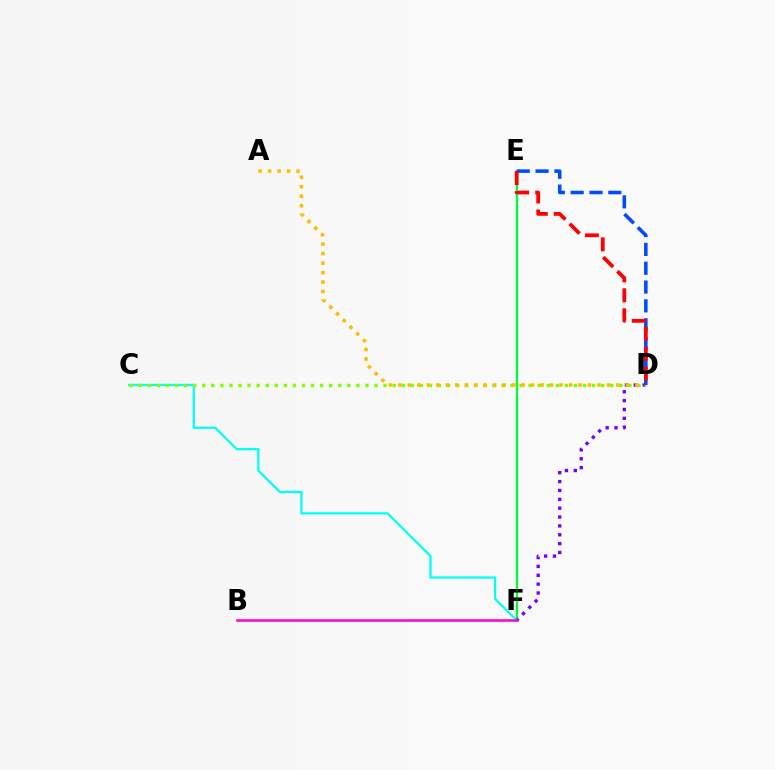{('E', 'F'): [{'color': '#00ff39', 'line_style': 'solid', 'thickness': 1.64}], ('D', 'F'): [{'color': '#7200ff', 'line_style': 'dotted', 'thickness': 2.41}], ('C', 'F'): [{'color': '#00fff6', 'line_style': 'solid', 'thickness': 1.61}], ('C', 'D'): [{'color': '#84ff00', 'line_style': 'dotted', 'thickness': 2.46}], ('A', 'D'): [{'color': '#ffbd00', 'line_style': 'dotted', 'thickness': 2.58}], ('D', 'E'): [{'color': '#004bff', 'line_style': 'dashed', 'thickness': 2.56}, {'color': '#ff0000', 'line_style': 'dashed', 'thickness': 2.71}], ('B', 'F'): [{'color': '#ff00cf', 'line_style': 'solid', 'thickness': 1.81}]}